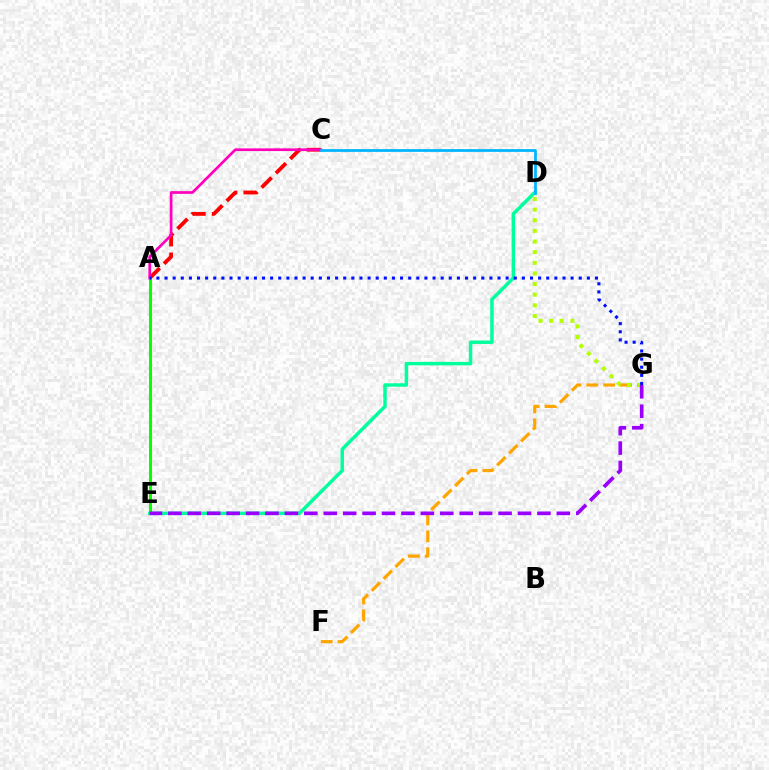{('D', 'E'): [{'color': '#00ff9d', 'line_style': 'solid', 'thickness': 2.5}], ('A', 'E'): [{'color': '#08ff00', 'line_style': 'solid', 'thickness': 2.19}], ('F', 'G'): [{'color': '#ffa500', 'line_style': 'dashed', 'thickness': 2.29}], ('A', 'C'): [{'color': '#ff0000', 'line_style': 'dashed', 'thickness': 2.75}, {'color': '#ff00bd', 'line_style': 'solid', 'thickness': 1.95}], ('D', 'G'): [{'color': '#b3ff00', 'line_style': 'dotted', 'thickness': 2.89}], ('C', 'D'): [{'color': '#00b5ff', 'line_style': 'solid', 'thickness': 1.98}], ('E', 'G'): [{'color': '#9b00ff', 'line_style': 'dashed', 'thickness': 2.64}], ('A', 'G'): [{'color': '#0010ff', 'line_style': 'dotted', 'thickness': 2.21}]}